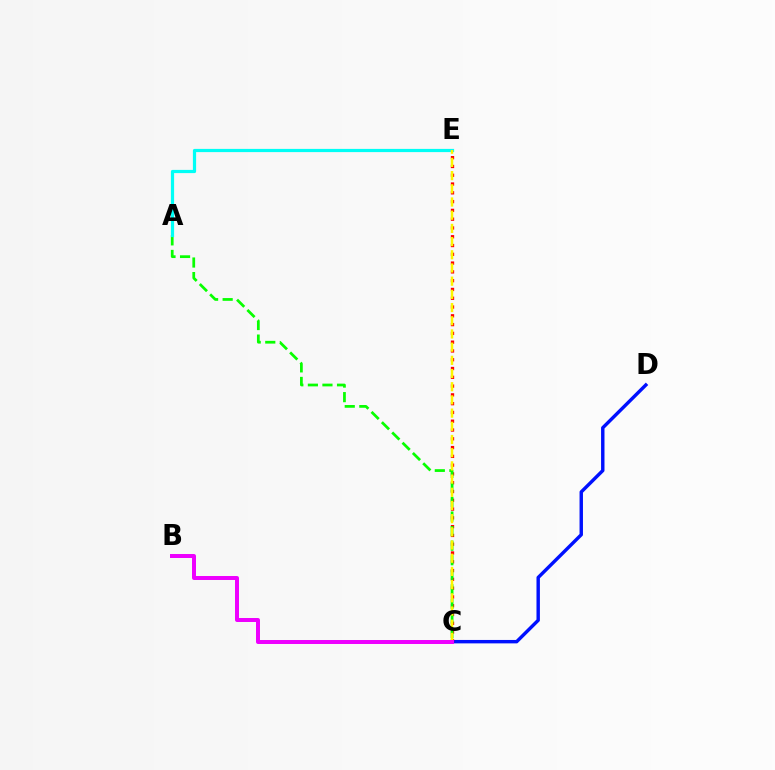{('C', 'D'): [{'color': '#0010ff', 'line_style': 'solid', 'thickness': 2.46}], ('C', 'E'): [{'color': '#ff0000', 'line_style': 'dotted', 'thickness': 2.39}, {'color': '#fcf500', 'line_style': 'dashed', 'thickness': 1.79}], ('A', 'C'): [{'color': '#08ff00', 'line_style': 'dashed', 'thickness': 1.98}], ('A', 'E'): [{'color': '#00fff6', 'line_style': 'solid', 'thickness': 2.31}], ('B', 'C'): [{'color': '#ee00ff', 'line_style': 'solid', 'thickness': 2.86}]}